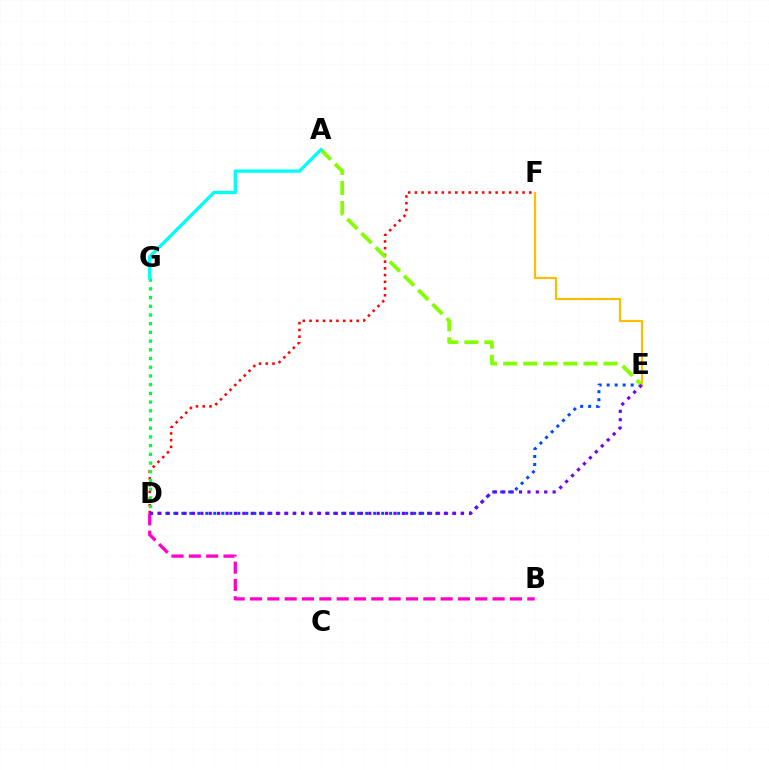{('B', 'D'): [{'color': '#ff00cf', 'line_style': 'dashed', 'thickness': 2.35}], ('D', 'F'): [{'color': '#ff0000', 'line_style': 'dotted', 'thickness': 1.83}], ('D', 'E'): [{'color': '#004bff', 'line_style': 'dotted', 'thickness': 2.17}, {'color': '#7200ff', 'line_style': 'dotted', 'thickness': 2.28}], ('A', 'E'): [{'color': '#84ff00', 'line_style': 'dashed', 'thickness': 2.73}], ('E', 'F'): [{'color': '#ffbd00', 'line_style': 'solid', 'thickness': 1.58}], ('D', 'G'): [{'color': '#00ff39', 'line_style': 'dotted', 'thickness': 2.37}], ('A', 'G'): [{'color': '#00fff6', 'line_style': 'solid', 'thickness': 2.39}]}